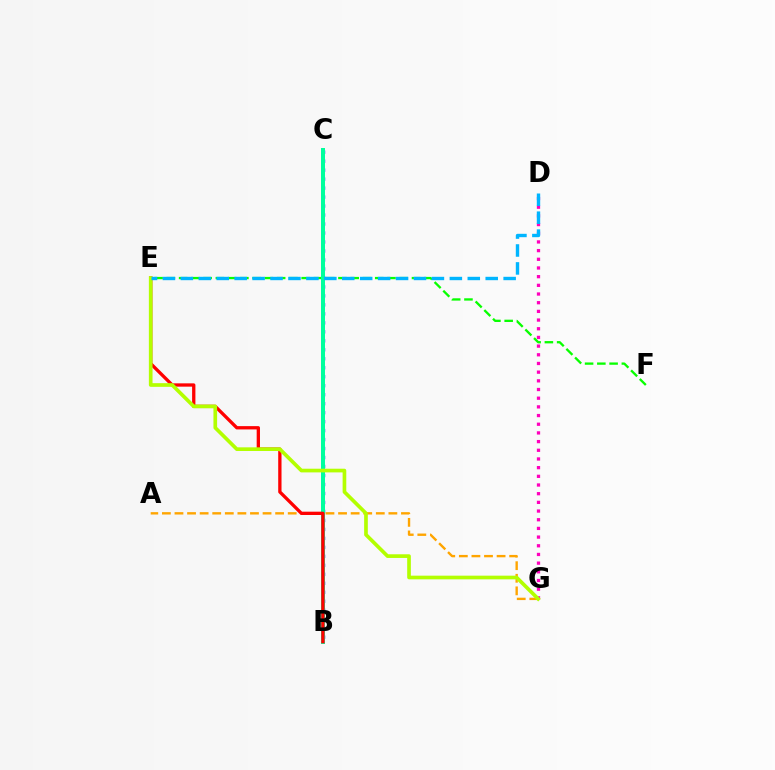{('E', 'F'): [{'color': '#08ff00', 'line_style': 'dashed', 'thickness': 1.67}], ('B', 'C'): [{'color': '#9b00ff', 'line_style': 'dashed', 'thickness': 1.51}, {'color': '#0010ff', 'line_style': 'dotted', 'thickness': 2.44}, {'color': '#00ff9d', 'line_style': 'solid', 'thickness': 2.88}], ('D', 'G'): [{'color': '#ff00bd', 'line_style': 'dotted', 'thickness': 2.36}], ('A', 'G'): [{'color': '#ffa500', 'line_style': 'dashed', 'thickness': 1.71}], ('B', 'E'): [{'color': '#ff0000', 'line_style': 'solid', 'thickness': 2.38}], ('E', 'G'): [{'color': '#b3ff00', 'line_style': 'solid', 'thickness': 2.64}], ('D', 'E'): [{'color': '#00b5ff', 'line_style': 'dashed', 'thickness': 2.44}]}